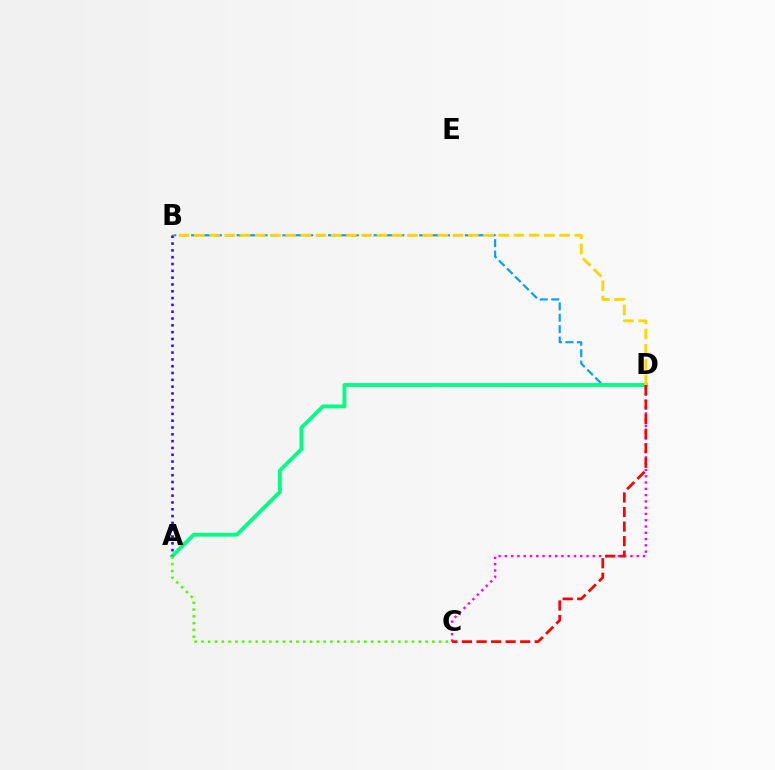{('C', 'D'): [{'color': '#ff00ed', 'line_style': 'dotted', 'thickness': 1.71}, {'color': '#ff0000', 'line_style': 'dashed', 'thickness': 1.98}], ('B', 'D'): [{'color': '#009eff', 'line_style': 'dashed', 'thickness': 1.55}, {'color': '#ffd500', 'line_style': 'dashed', 'thickness': 2.07}], ('A', 'D'): [{'color': '#00ff86', 'line_style': 'solid', 'thickness': 2.78}], ('A', 'B'): [{'color': '#3700ff', 'line_style': 'dotted', 'thickness': 1.85}], ('A', 'C'): [{'color': '#4fff00', 'line_style': 'dotted', 'thickness': 1.85}]}